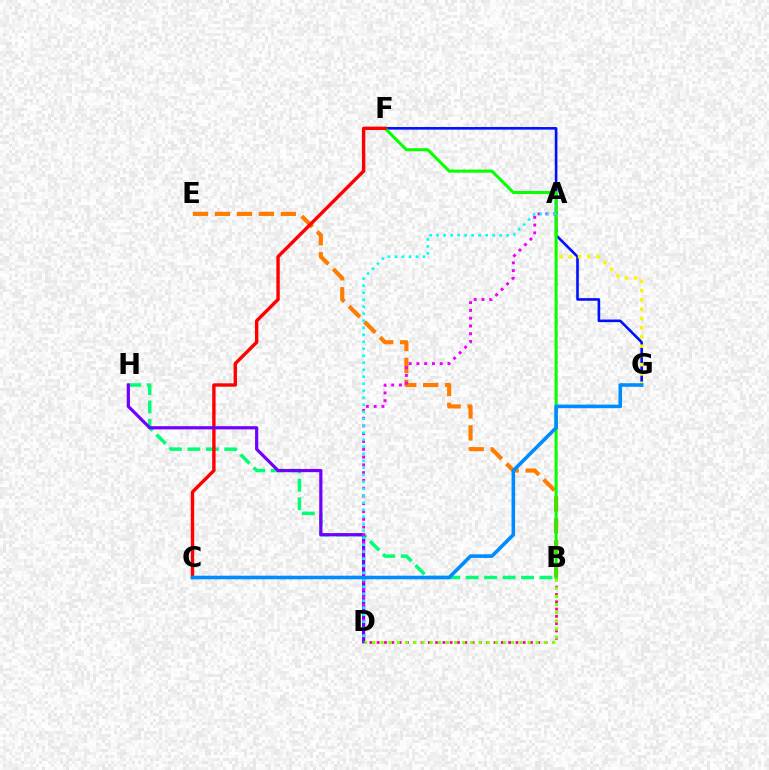{('F', 'G'): [{'color': '#0010ff', 'line_style': 'solid', 'thickness': 1.88}], ('B', 'H'): [{'color': '#00ff74', 'line_style': 'dashed', 'thickness': 2.51}], ('B', 'D'): [{'color': '#ff0094', 'line_style': 'dotted', 'thickness': 1.98}, {'color': '#84ff00', 'line_style': 'dotted', 'thickness': 2.22}], ('A', 'G'): [{'color': '#fcf500', 'line_style': 'dotted', 'thickness': 2.52}], ('B', 'E'): [{'color': '#ff7c00', 'line_style': 'dashed', 'thickness': 2.98}], ('B', 'F'): [{'color': '#08ff00', 'line_style': 'solid', 'thickness': 2.19}], ('C', 'F'): [{'color': '#ff0000', 'line_style': 'solid', 'thickness': 2.44}], ('D', 'H'): [{'color': '#7200ff', 'line_style': 'solid', 'thickness': 2.3}], ('A', 'D'): [{'color': '#ee00ff', 'line_style': 'dotted', 'thickness': 2.11}, {'color': '#00fff6', 'line_style': 'dotted', 'thickness': 1.9}], ('C', 'G'): [{'color': '#008cff', 'line_style': 'solid', 'thickness': 2.58}]}